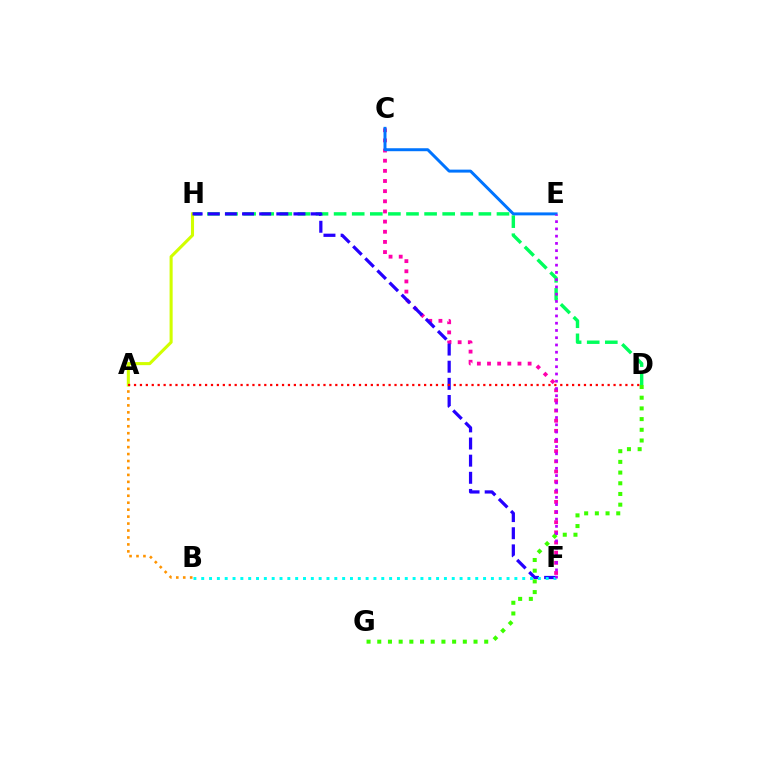{('D', 'H'): [{'color': '#00ff5c', 'line_style': 'dashed', 'thickness': 2.46}], ('C', 'F'): [{'color': '#ff00ac', 'line_style': 'dotted', 'thickness': 2.76}], ('A', 'B'): [{'color': '#ff9400', 'line_style': 'dotted', 'thickness': 1.89}], ('C', 'E'): [{'color': '#0074ff', 'line_style': 'solid', 'thickness': 2.14}], ('A', 'H'): [{'color': '#d1ff00', 'line_style': 'solid', 'thickness': 2.21}], ('F', 'H'): [{'color': '#2500ff', 'line_style': 'dashed', 'thickness': 2.33}], ('D', 'G'): [{'color': '#3dff00', 'line_style': 'dotted', 'thickness': 2.91}], ('B', 'F'): [{'color': '#00fff6', 'line_style': 'dotted', 'thickness': 2.13}], ('A', 'D'): [{'color': '#ff0000', 'line_style': 'dotted', 'thickness': 1.61}], ('E', 'F'): [{'color': '#b900ff', 'line_style': 'dotted', 'thickness': 1.97}]}